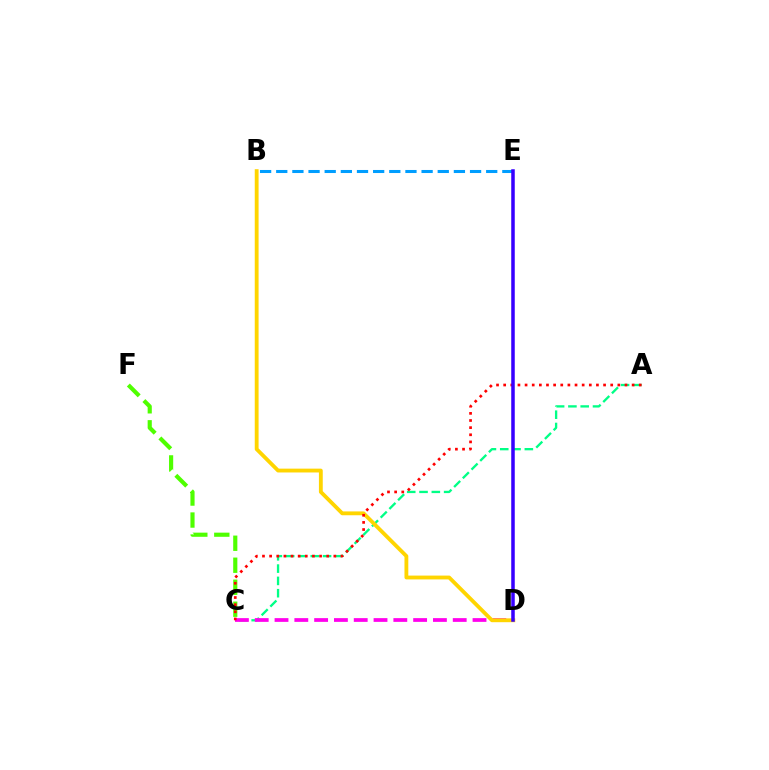{('A', 'C'): [{'color': '#00ff86', 'line_style': 'dashed', 'thickness': 1.67}, {'color': '#ff0000', 'line_style': 'dotted', 'thickness': 1.94}], ('C', 'F'): [{'color': '#4fff00', 'line_style': 'dashed', 'thickness': 2.99}], ('C', 'D'): [{'color': '#ff00ed', 'line_style': 'dashed', 'thickness': 2.69}], ('B', 'D'): [{'color': '#ffd500', 'line_style': 'solid', 'thickness': 2.76}], ('B', 'E'): [{'color': '#009eff', 'line_style': 'dashed', 'thickness': 2.19}], ('D', 'E'): [{'color': '#3700ff', 'line_style': 'solid', 'thickness': 2.53}]}